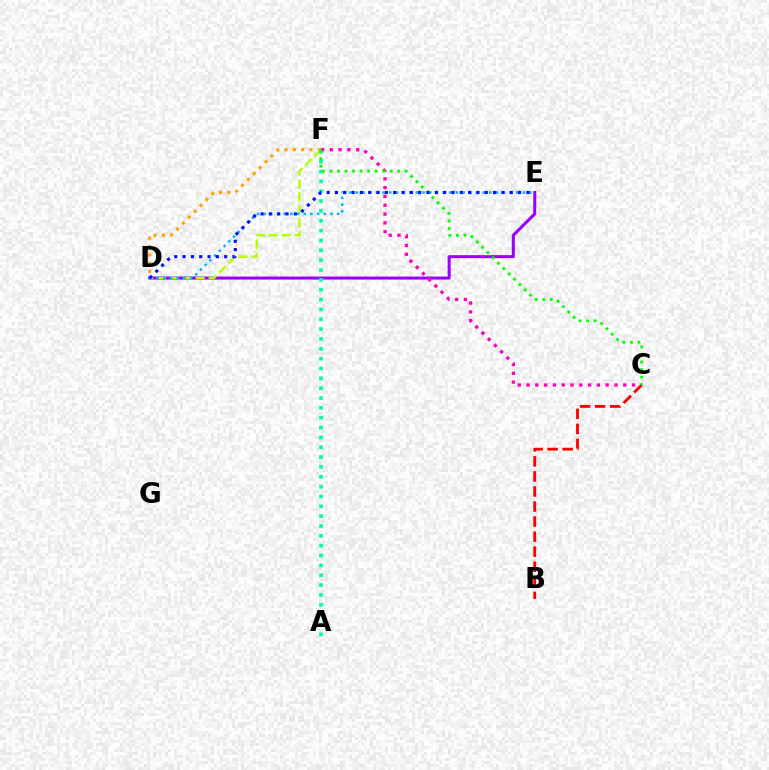{('D', 'F'): [{'color': '#ffa500', 'line_style': 'dotted', 'thickness': 2.26}, {'color': '#b3ff00', 'line_style': 'dashed', 'thickness': 1.75}], ('B', 'C'): [{'color': '#ff0000', 'line_style': 'dashed', 'thickness': 2.04}], ('D', 'E'): [{'color': '#9b00ff', 'line_style': 'solid', 'thickness': 2.18}, {'color': '#00b5ff', 'line_style': 'dotted', 'thickness': 1.81}, {'color': '#0010ff', 'line_style': 'dotted', 'thickness': 2.26}], ('A', 'F'): [{'color': '#00ff9d', 'line_style': 'dotted', 'thickness': 2.68}], ('C', 'F'): [{'color': '#ff00bd', 'line_style': 'dotted', 'thickness': 2.39}, {'color': '#08ff00', 'line_style': 'dotted', 'thickness': 2.04}]}